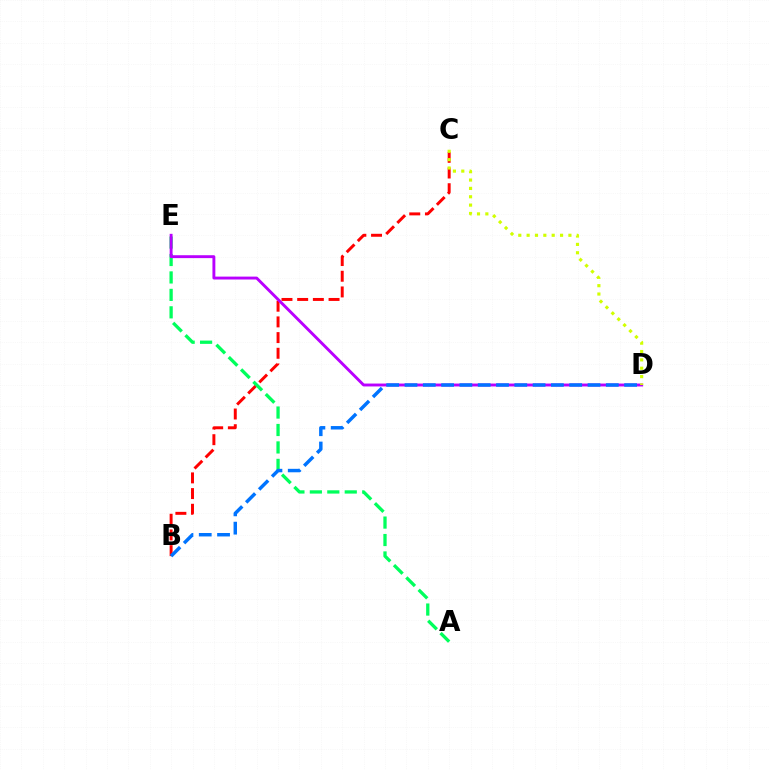{('B', 'C'): [{'color': '#ff0000', 'line_style': 'dashed', 'thickness': 2.13}], ('A', 'E'): [{'color': '#00ff5c', 'line_style': 'dashed', 'thickness': 2.37}], ('D', 'E'): [{'color': '#b900ff', 'line_style': 'solid', 'thickness': 2.09}], ('C', 'D'): [{'color': '#d1ff00', 'line_style': 'dotted', 'thickness': 2.27}], ('B', 'D'): [{'color': '#0074ff', 'line_style': 'dashed', 'thickness': 2.49}]}